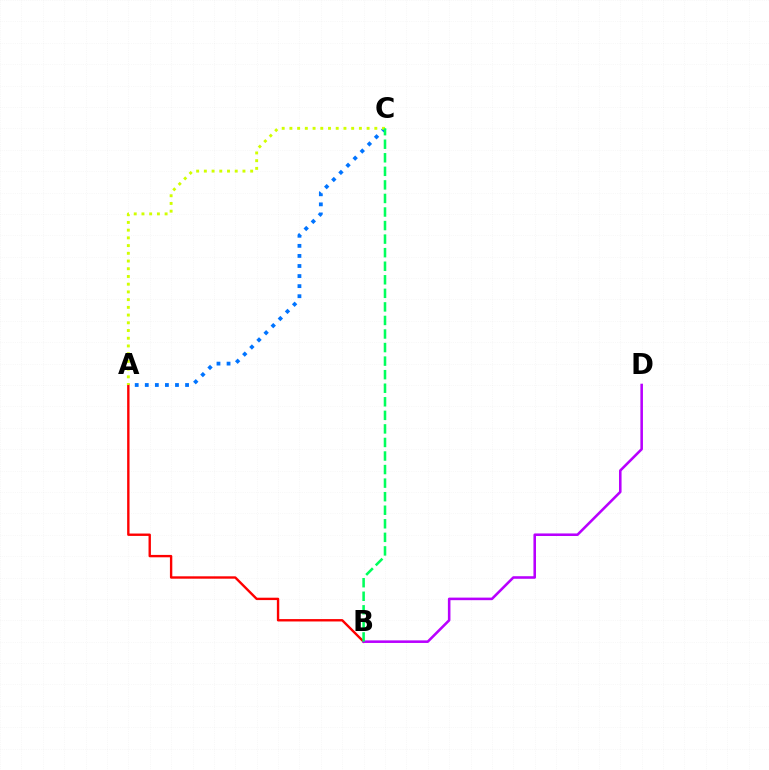{('A', 'C'): [{'color': '#0074ff', 'line_style': 'dotted', 'thickness': 2.74}, {'color': '#d1ff00', 'line_style': 'dotted', 'thickness': 2.1}], ('A', 'B'): [{'color': '#ff0000', 'line_style': 'solid', 'thickness': 1.72}], ('B', 'D'): [{'color': '#b900ff', 'line_style': 'solid', 'thickness': 1.85}], ('B', 'C'): [{'color': '#00ff5c', 'line_style': 'dashed', 'thickness': 1.84}]}